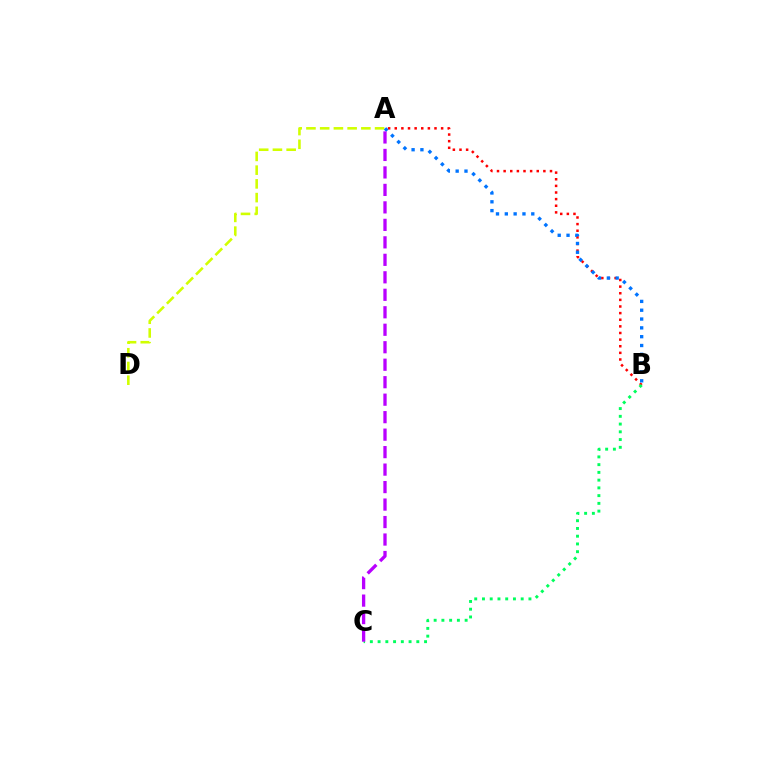{('A', 'D'): [{'color': '#d1ff00', 'line_style': 'dashed', 'thickness': 1.86}], ('A', 'B'): [{'color': '#ff0000', 'line_style': 'dotted', 'thickness': 1.8}, {'color': '#0074ff', 'line_style': 'dotted', 'thickness': 2.4}], ('B', 'C'): [{'color': '#00ff5c', 'line_style': 'dotted', 'thickness': 2.1}], ('A', 'C'): [{'color': '#b900ff', 'line_style': 'dashed', 'thickness': 2.37}]}